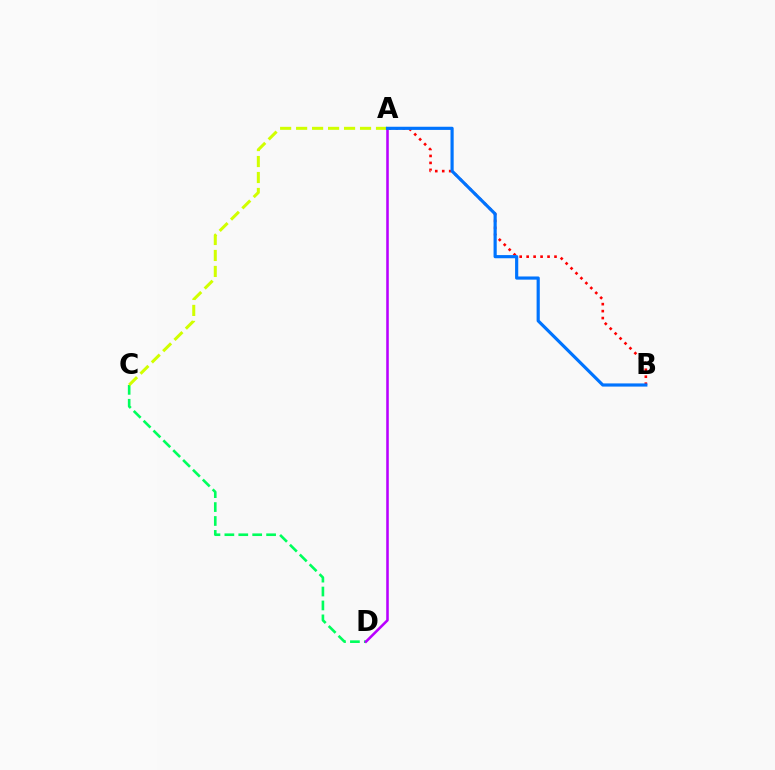{('C', 'D'): [{'color': '#00ff5c', 'line_style': 'dashed', 'thickness': 1.89}], ('A', 'C'): [{'color': '#d1ff00', 'line_style': 'dashed', 'thickness': 2.17}], ('A', 'B'): [{'color': '#ff0000', 'line_style': 'dotted', 'thickness': 1.89}, {'color': '#0074ff', 'line_style': 'solid', 'thickness': 2.28}], ('A', 'D'): [{'color': '#b900ff', 'line_style': 'solid', 'thickness': 1.84}]}